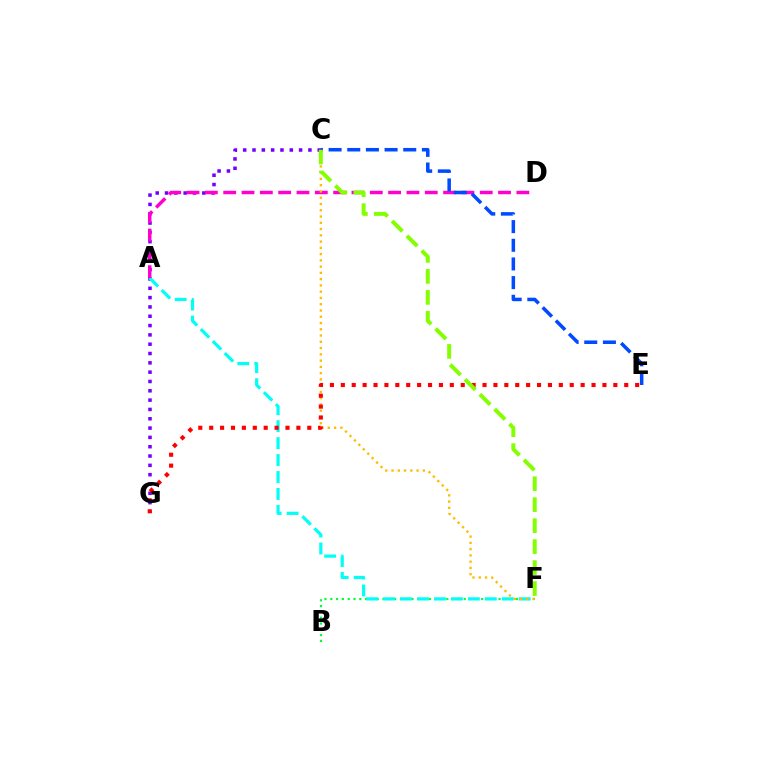{('C', 'G'): [{'color': '#7200ff', 'line_style': 'dotted', 'thickness': 2.53}], ('B', 'F'): [{'color': '#00ff39', 'line_style': 'dotted', 'thickness': 1.58}], ('A', 'F'): [{'color': '#00fff6', 'line_style': 'dashed', 'thickness': 2.3}], ('A', 'D'): [{'color': '#ff00cf', 'line_style': 'dashed', 'thickness': 2.49}], ('C', 'F'): [{'color': '#ffbd00', 'line_style': 'dotted', 'thickness': 1.7}, {'color': '#84ff00', 'line_style': 'dashed', 'thickness': 2.85}], ('E', 'G'): [{'color': '#ff0000', 'line_style': 'dotted', 'thickness': 2.96}], ('C', 'E'): [{'color': '#004bff', 'line_style': 'dashed', 'thickness': 2.54}]}